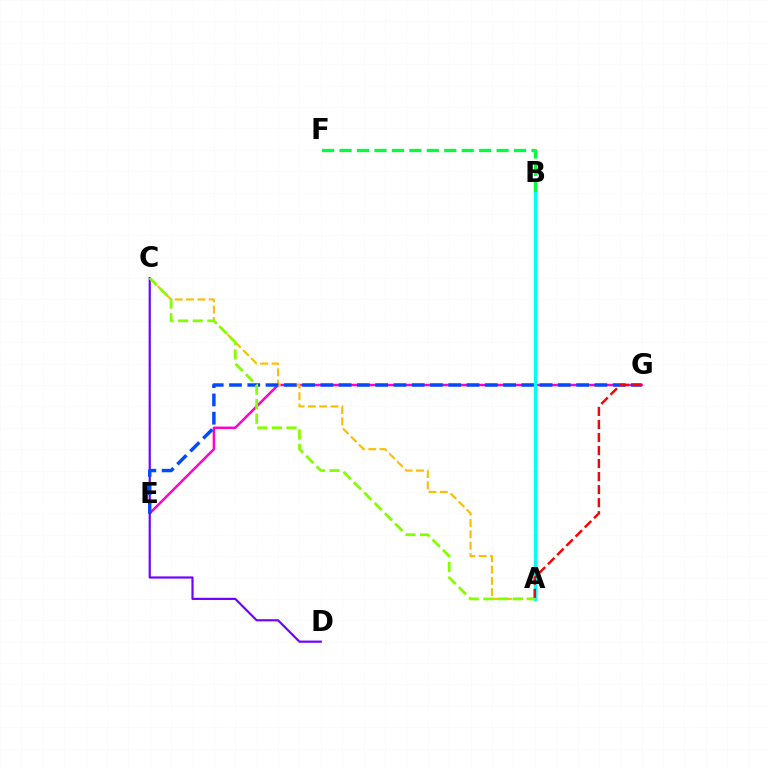{('E', 'G'): [{'color': '#ff00cf', 'line_style': 'solid', 'thickness': 1.77}, {'color': '#004bff', 'line_style': 'dashed', 'thickness': 2.48}], ('A', 'C'): [{'color': '#ffbd00', 'line_style': 'dashed', 'thickness': 1.54}, {'color': '#84ff00', 'line_style': 'dashed', 'thickness': 1.99}], ('C', 'D'): [{'color': '#7200ff', 'line_style': 'solid', 'thickness': 1.57}], ('B', 'F'): [{'color': '#00ff39', 'line_style': 'dashed', 'thickness': 2.37}], ('A', 'B'): [{'color': '#00fff6', 'line_style': 'solid', 'thickness': 2.46}], ('A', 'G'): [{'color': '#ff0000', 'line_style': 'dashed', 'thickness': 1.77}]}